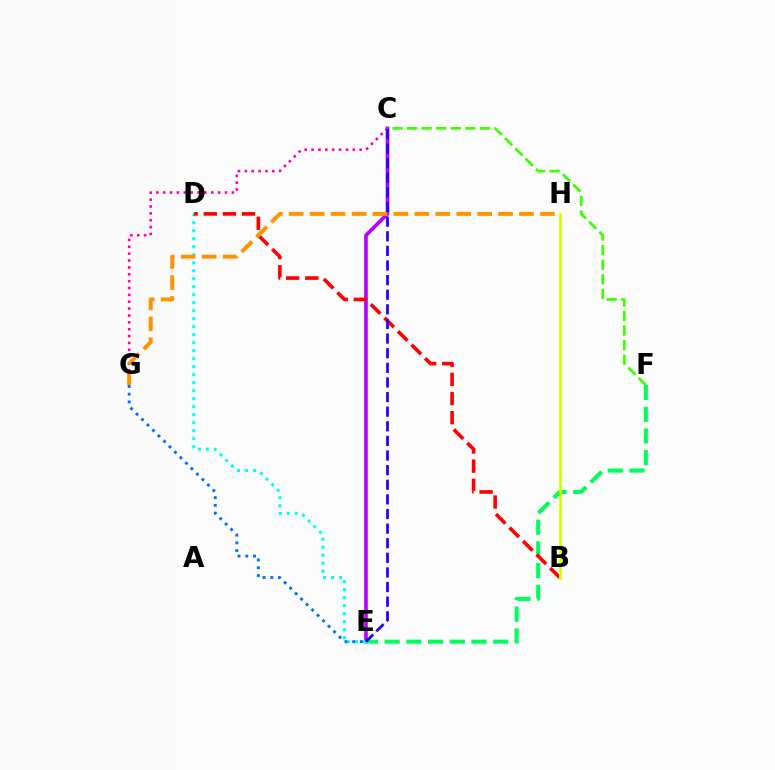{('C', 'E'): [{'color': '#b900ff', 'line_style': 'solid', 'thickness': 2.61}, {'color': '#2500ff', 'line_style': 'dashed', 'thickness': 1.99}], ('E', 'F'): [{'color': '#00ff5c', 'line_style': 'dashed', 'thickness': 2.95}], ('D', 'E'): [{'color': '#00fff6', 'line_style': 'dotted', 'thickness': 2.17}], ('C', 'G'): [{'color': '#ff00ac', 'line_style': 'dotted', 'thickness': 1.87}], ('B', 'D'): [{'color': '#ff0000', 'line_style': 'dashed', 'thickness': 2.6}], ('G', 'H'): [{'color': '#ff9400', 'line_style': 'dashed', 'thickness': 2.84}], ('B', 'H'): [{'color': '#d1ff00', 'line_style': 'solid', 'thickness': 1.91}], ('C', 'F'): [{'color': '#3dff00', 'line_style': 'dashed', 'thickness': 1.98}], ('E', 'G'): [{'color': '#0074ff', 'line_style': 'dotted', 'thickness': 2.1}]}